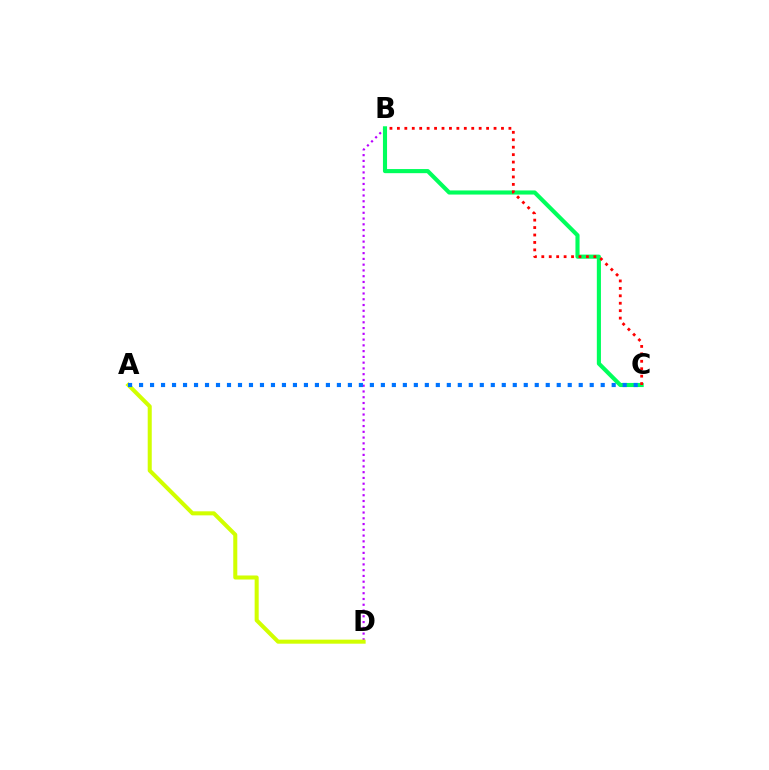{('B', 'D'): [{'color': '#b900ff', 'line_style': 'dotted', 'thickness': 1.57}], ('A', 'D'): [{'color': '#d1ff00', 'line_style': 'solid', 'thickness': 2.91}], ('B', 'C'): [{'color': '#00ff5c', 'line_style': 'solid', 'thickness': 2.96}, {'color': '#ff0000', 'line_style': 'dotted', 'thickness': 2.02}], ('A', 'C'): [{'color': '#0074ff', 'line_style': 'dotted', 'thickness': 2.99}]}